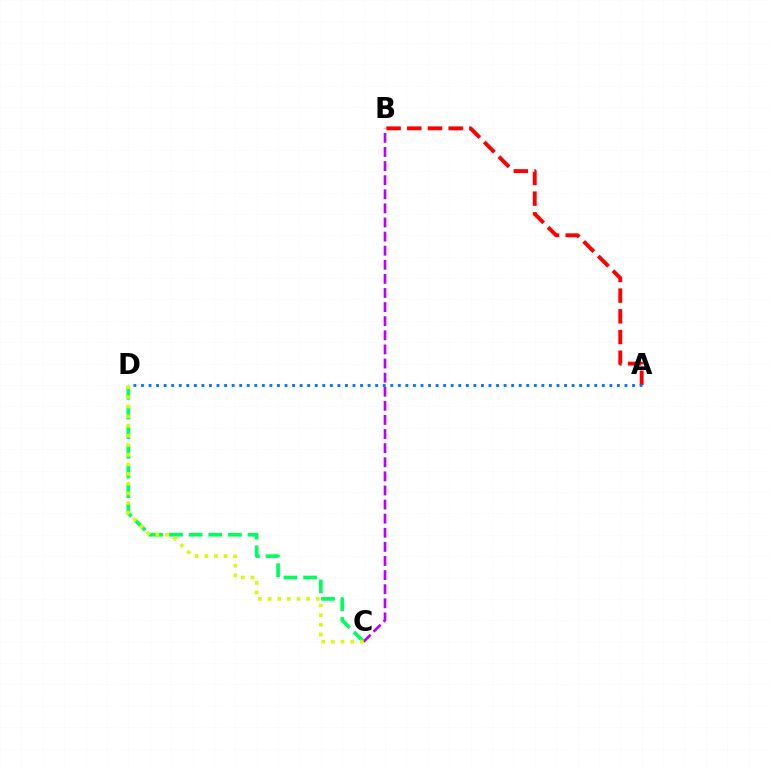{('A', 'B'): [{'color': '#ff0000', 'line_style': 'dashed', 'thickness': 2.81}], ('C', 'D'): [{'color': '#00ff5c', 'line_style': 'dashed', 'thickness': 2.67}, {'color': '#d1ff00', 'line_style': 'dotted', 'thickness': 2.62}], ('A', 'D'): [{'color': '#0074ff', 'line_style': 'dotted', 'thickness': 2.05}], ('B', 'C'): [{'color': '#b900ff', 'line_style': 'dashed', 'thickness': 1.92}]}